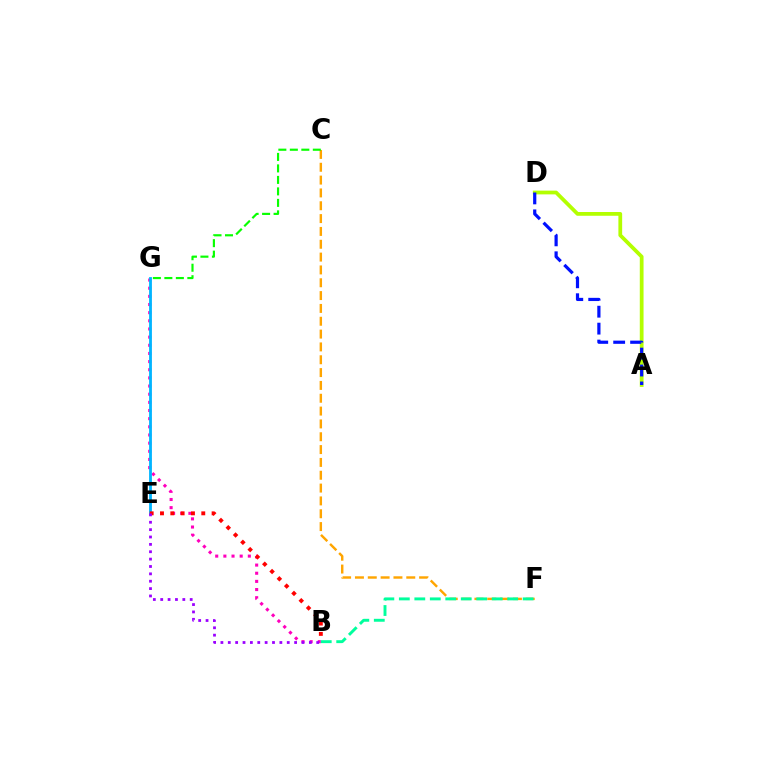{('B', 'G'): [{'color': '#ff00bd', 'line_style': 'dotted', 'thickness': 2.22}], ('A', 'D'): [{'color': '#b3ff00', 'line_style': 'solid', 'thickness': 2.71}, {'color': '#0010ff', 'line_style': 'dashed', 'thickness': 2.3}], ('E', 'G'): [{'color': '#00b5ff', 'line_style': 'solid', 'thickness': 2.02}], ('C', 'F'): [{'color': '#ffa500', 'line_style': 'dashed', 'thickness': 1.74}], ('B', 'E'): [{'color': '#ff0000', 'line_style': 'dotted', 'thickness': 2.8}, {'color': '#9b00ff', 'line_style': 'dotted', 'thickness': 2.0}], ('C', 'G'): [{'color': '#08ff00', 'line_style': 'dashed', 'thickness': 1.56}], ('B', 'F'): [{'color': '#00ff9d', 'line_style': 'dashed', 'thickness': 2.1}]}